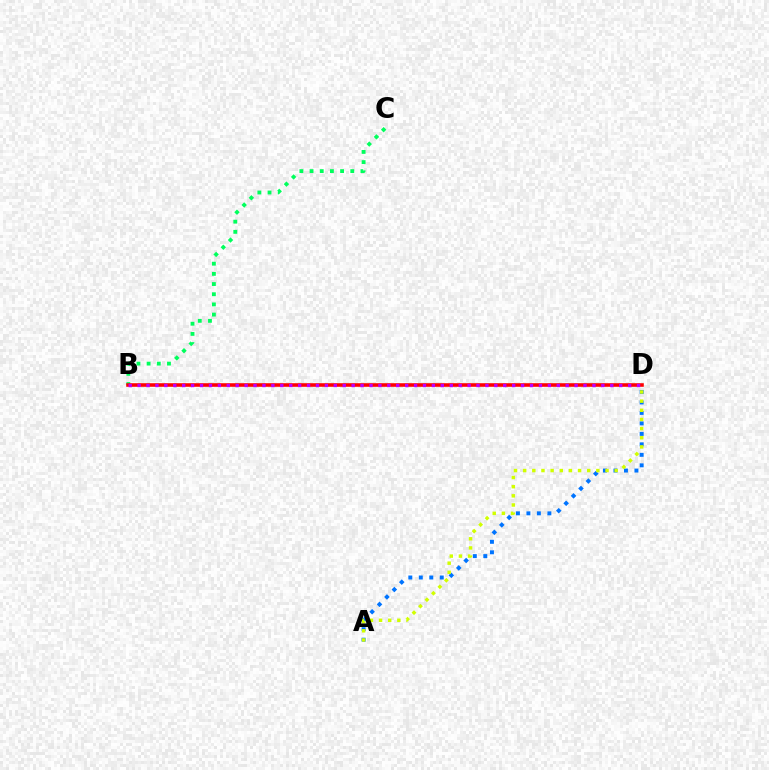{('B', 'C'): [{'color': '#00ff5c', 'line_style': 'dotted', 'thickness': 2.77}], ('A', 'D'): [{'color': '#0074ff', 'line_style': 'dotted', 'thickness': 2.85}, {'color': '#d1ff00', 'line_style': 'dotted', 'thickness': 2.49}], ('B', 'D'): [{'color': '#ff0000', 'line_style': 'solid', 'thickness': 2.57}, {'color': '#b900ff', 'line_style': 'dotted', 'thickness': 2.42}]}